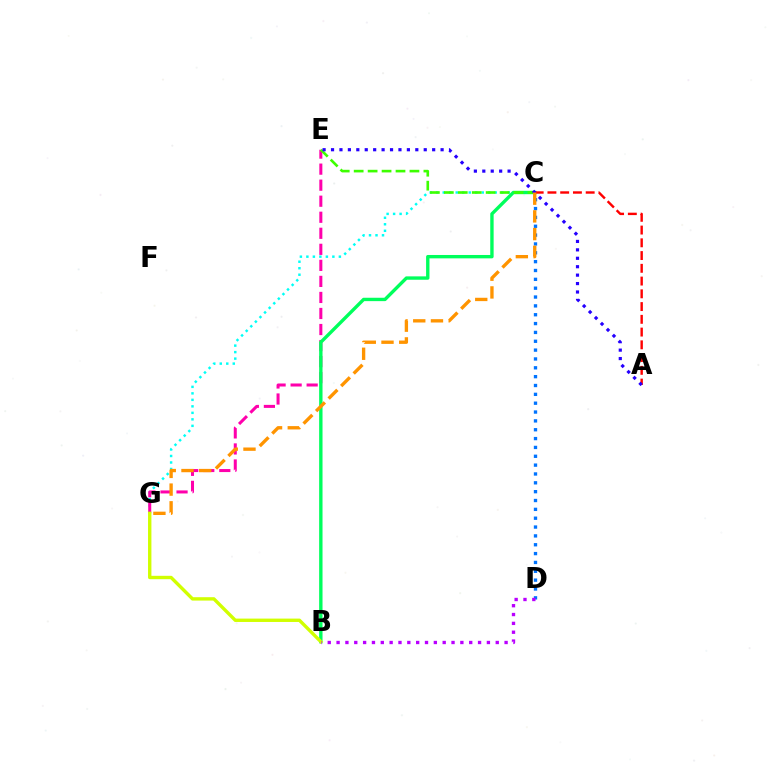{('C', 'D'): [{'color': '#0074ff', 'line_style': 'dotted', 'thickness': 2.4}], ('C', 'G'): [{'color': '#00fff6', 'line_style': 'dotted', 'thickness': 1.77}, {'color': '#ff9400', 'line_style': 'dashed', 'thickness': 2.41}], ('E', 'G'): [{'color': '#ff00ac', 'line_style': 'dashed', 'thickness': 2.18}], ('B', 'C'): [{'color': '#00ff5c', 'line_style': 'solid', 'thickness': 2.43}], ('B', 'G'): [{'color': '#d1ff00', 'line_style': 'solid', 'thickness': 2.43}], ('A', 'C'): [{'color': '#ff0000', 'line_style': 'dashed', 'thickness': 1.73}], ('C', 'E'): [{'color': '#3dff00', 'line_style': 'dashed', 'thickness': 1.89}], ('A', 'E'): [{'color': '#2500ff', 'line_style': 'dotted', 'thickness': 2.29}], ('B', 'D'): [{'color': '#b900ff', 'line_style': 'dotted', 'thickness': 2.4}]}